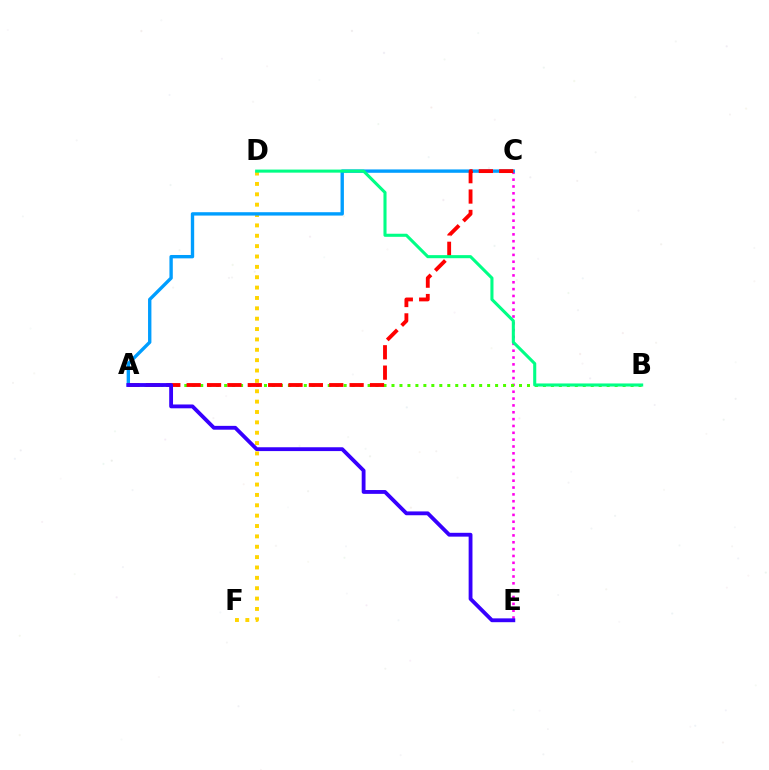{('C', 'E'): [{'color': '#ff00ed', 'line_style': 'dotted', 'thickness': 1.86}], ('A', 'B'): [{'color': '#4fff00', 'line_style': 'dotted', 'thickness': 2.17}], ('D', 'F'): [{'color': '#ffd500', 'line_style': 'dotted', 'thickness': 2.82}], ('A', 'C'): [{'color': '#009eff', 'line_style': 'solid', 'thickness': 2.42}, {'color': '#ff0000', 'line_style': 'dashed', 'thickness': 2.77}], ('B', 'D'): [{'color': '#00ff86', 'line_style': 'solid', 'thickness': 2.21}], ('A', 'E'): [{'color': '#3700ff', 'line_style': 'solid', 'thickness': 2.76}]}